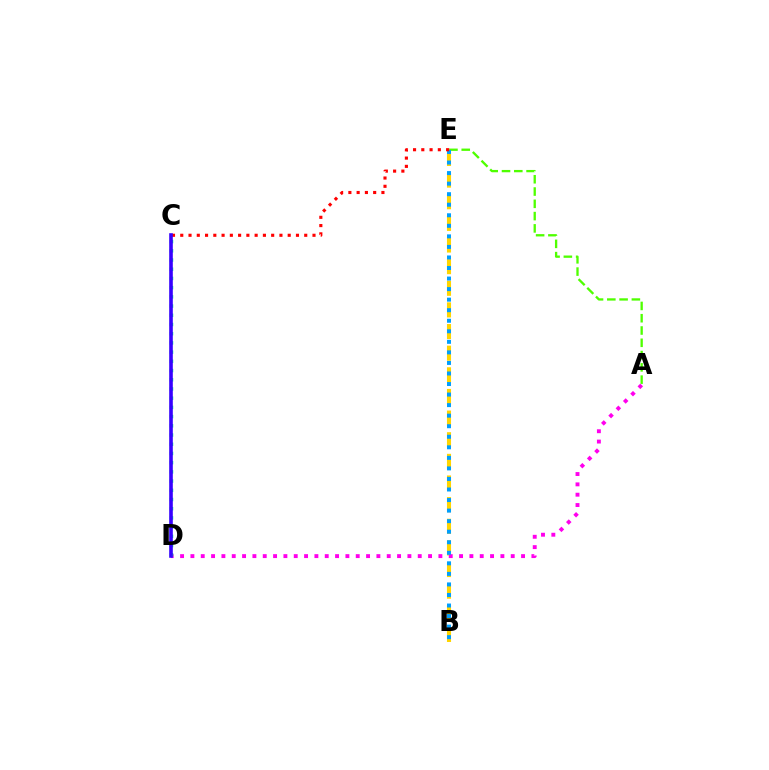{('A', 'E'): [{'color': '#4fff00', 'line_style': 'dashed', 'thickness': 1.67}], ('B', 'E'): [{'color': '#ffd500', 'line_style': 'dashed', 'thickness': 2.94}, {'color': '#009eff', 'line_style': 'dotted', 'thickness': 2.87}], ('A', 'D'): [{'color': '#ff00ed', 'line_style': 'dotted', 'thickness': 2.81}], ('C', 'D'): [{'color': '#00ff86', 'line_style': 'dotted', 'thickness': 2.5}, {'color': '#3700ff', 'line_style': 'solid', 'thickness': 2.6}], ('C', 'E'): [{'color': '#ff0000', 'line_style': 'dotted', 'thickness': 2.25}]}